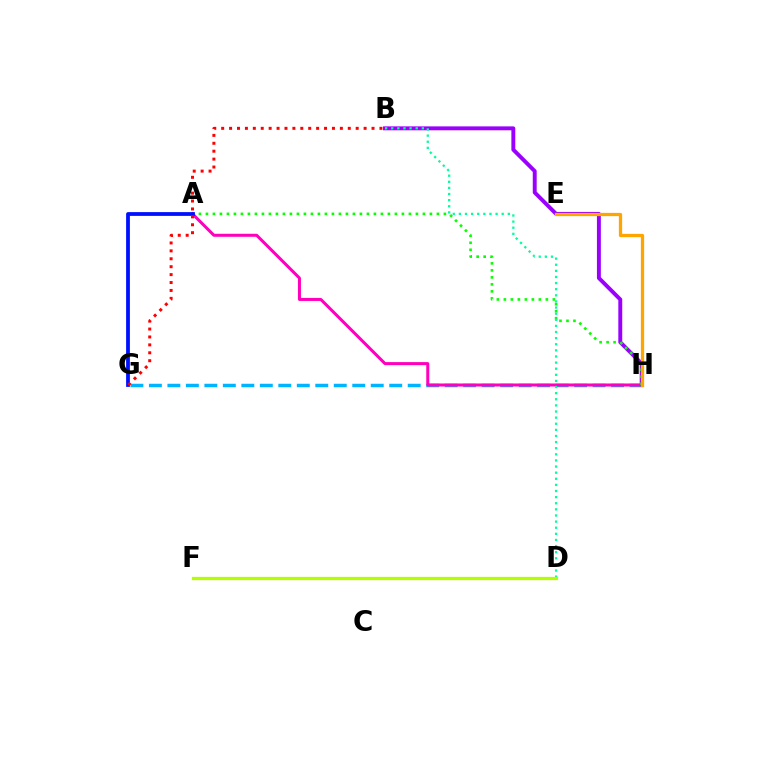{('B', 'H'): [{'color': '#9b00ff', 'line_style': 'solid', 'thickness': 2.82}], ('G', 'H'): [{'color': '#00b5ff', 'line_style': 'dashed', 'thickness': 2.51}], ('A', 'H'): [{'color': '#ff00bd', 'line_style': 'solid', 'thickness': 2.18}, {'color': '#08ff00', 'line_style': 'dotted', 'thickness': 1.9}], ('B', 'D'): [{'color': '#00ff9d', 'line_style': 'dotted', 'thickness': 1.66}], ('A', 'G'): [{'color': '#0010ff', 'line_style': 'solid', 'thickness': 2.72}], ('D', 'F'): [{'color': '#b3ff00', 'line_style': 'solid', 'thickness': 2.35}], ('B', 'G'): [{'color': '#ff0000', 'line_style': 'dotted', 'thickness': 2.15}], ('E', 'H'): [{'color': '#ffa500', 'line_style': 'solid', 'thickness': 2.35}]}